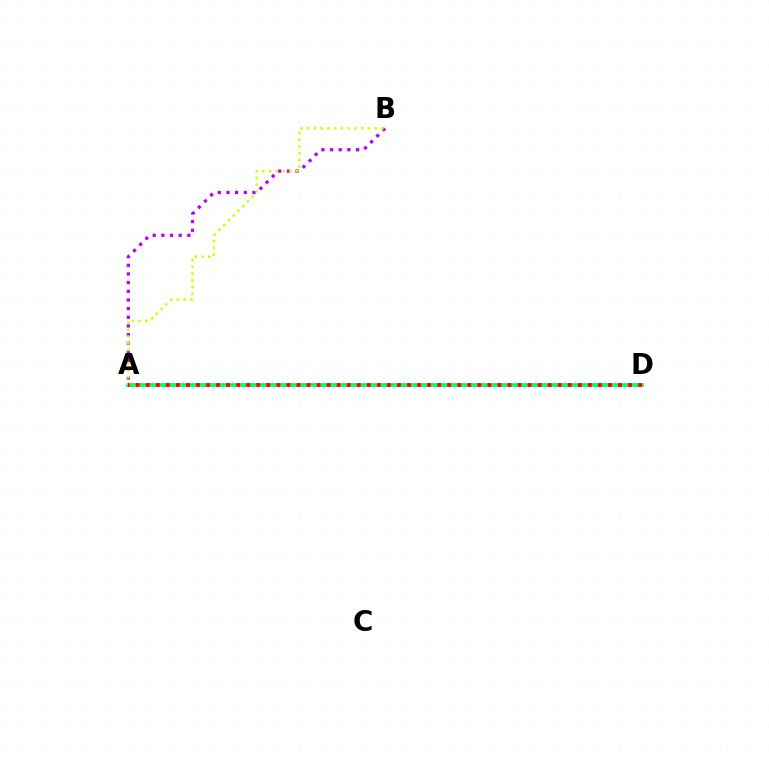{('A', 'B'): [{'color': '#b900ff', 'line_style': 'dotted', 'thickness': 2.35}, {'color': '#d1ff00', 'line_style': 'dotted', 'thickness': 1.83}], ('A', 'D'): [{'color': '#0074ff', 'line_style': 'dashed', 'thickness': 1.58}, {'color': '#00ff5c', 'line_style': 'solid', 'thickness': 2.67}, {'color': '#ff0000', 'line_style': 'dotted', 'thickness': 2.73}]}